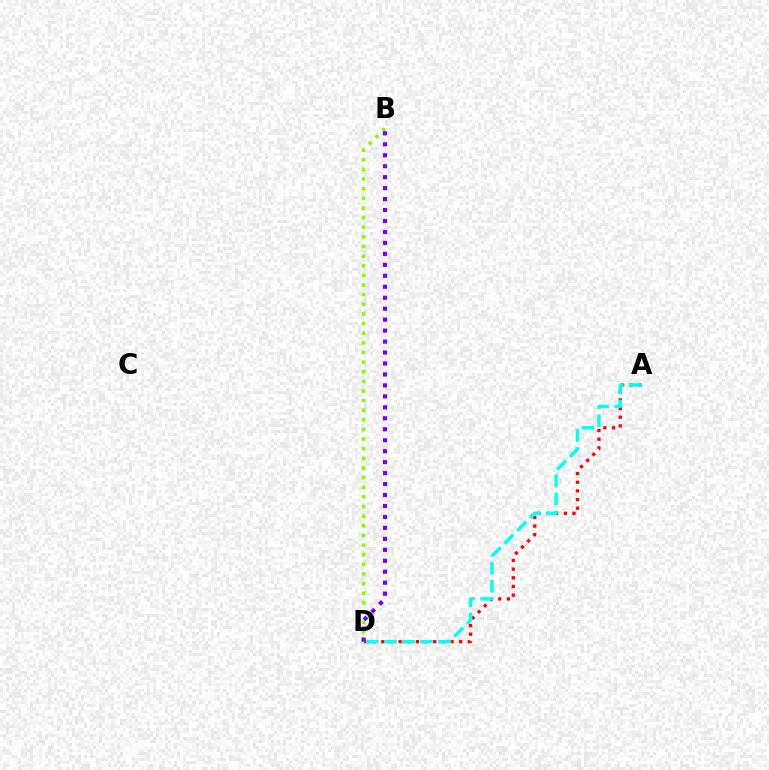{('A', 'D'): [{'color': '#ff0000', 'line_style': 'dotted', 'thickness': 2.35}, {'color': '#00fff6', 'line_style': 'dashed', 'thickness': 2.45}], ('B', 'D'): [{'color': '#84ff00', 'line_style': 'dotted', 'thickness': 2.62}, {'color': '#7200ff', 'line_style': 'dotted', 'thickness': 2.98}]}